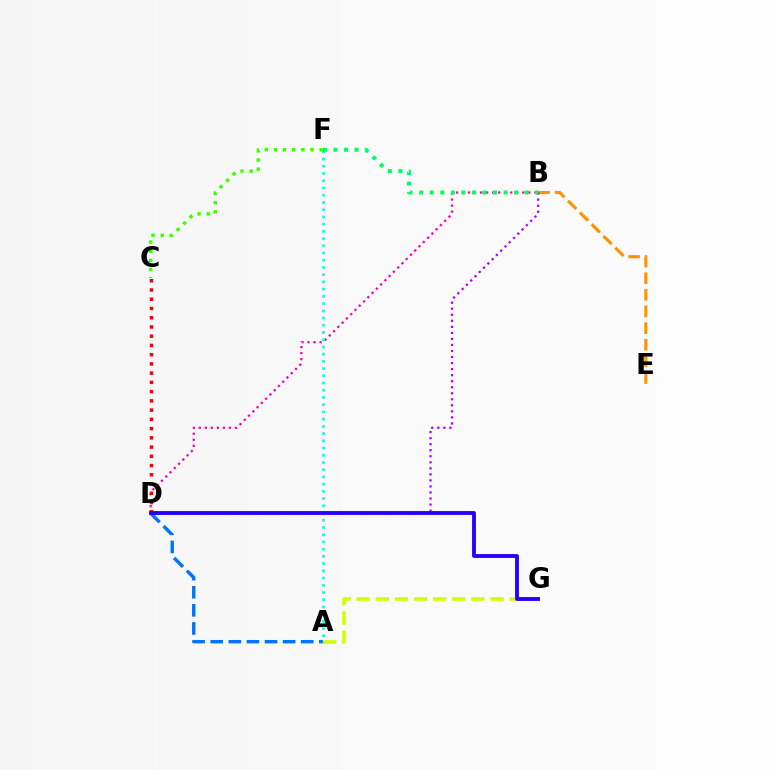{('C', 'F'): [{'color': '#3dff00', 'line_style': 'dotted', 'thickness': 2.48}], ('A', 'G'): [{'color': '#d1ff00', 'line_style': 'dashed', 'thickness': 2.6}], ('B', 'E'): [{'color': '#ff9400', 'line_style': 'dashed', 'thickness': 2.26}], ('A', 'D'): [{'color': '#0074ff', 'line_style': 'dashed', 'thickness': 2.46}], ('B', 'D'): [{'color': '#ff00ac', 'line_style': 'dotted', 'thickness': 1.64}, {'color': '#b900ff', 'line_style': 'dotted', 'thickness': 1.64}], ('A', 'F'): [{'color': '#00fff6', 'line_style': 'dotted', 'thickness': 1.96}], ('C', 'D'): [{'color': '#ff0000', 'line_style': 'dotted', 'thickness': 2.51}], ('D', 'G'): [{'color': '#2500ff', 'line_style': 'solid', 'thickness': 2.77}], ('B', 'F'): [{'color': '#00ff5c', 'line_style': 'dotted', 'thickness': 2.86}]}